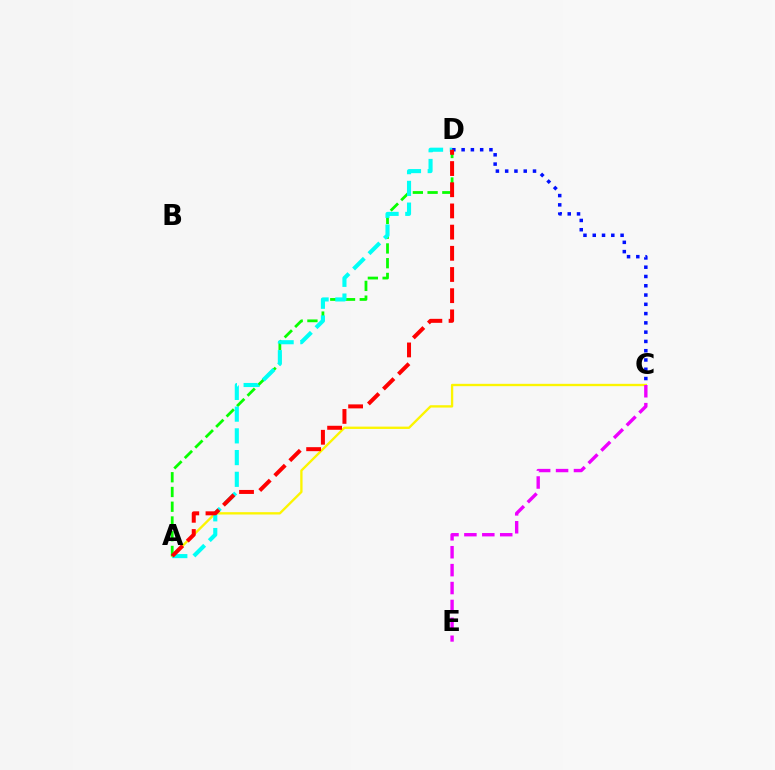{('A', 'C'): [{'color': '#fcf500', 'line_style': 'solid', 'thickness': 1.69}], ('C', 'D'): [{'color': '#0010ff', 'line_style': 'dotted', 'thickness': 2.52}], ('A', 'D'): [{'color': '#08ff00', 'line_style': 'dashed', 'thickness': 2.0}, {'color': '#00fff6', 'line_style': 'dashed', 'thickness': 2.95}, {'color': '#ff0000', 'line_style': 'dashed', 'thickness': 2.88}], ('C', 'E'): [{'color': '#ee00ff', 'line_style': 'dashed', 'thickness': 2.43}]}